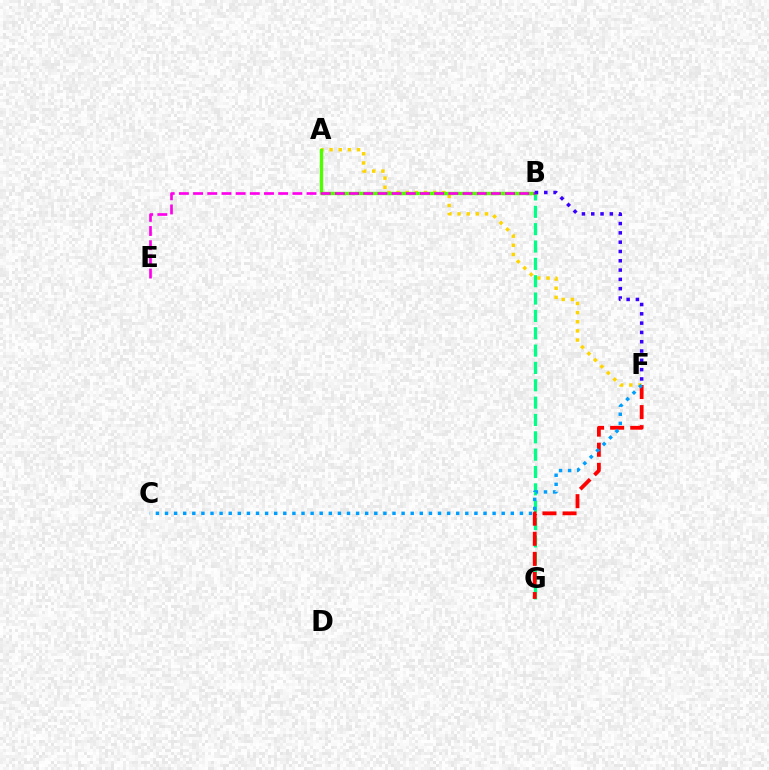{('A', 'F'): [{'color': '#ffd500', 'line_style': 'dotted', 'thickness': 2.49}], ('B', 'G'): [{'color': '#00ff86', 'line_style': 'dashed', 'thickness': 2.36}], ('A', 'B'): [{'color': '#4fff00', 'line_style': 'solid', 'thickness': 2.42}], ('F', 'G'): [{'color': '#ff0000', 'line_style': 'dashed', 'thickness': 2.73}], ('C', 'F'): [{'color': '#009eff', 'line_style': 'dotted', 'thickness': 2.47}], ('B', 'E'): [{'color': '#ff00ed', 'line_style': 'dashed', 'thickness': 1.93}], ('B', 'F'): [{'color': '#3700ff', 'line_style': 'dotted', 'thickness': 2.53}]}